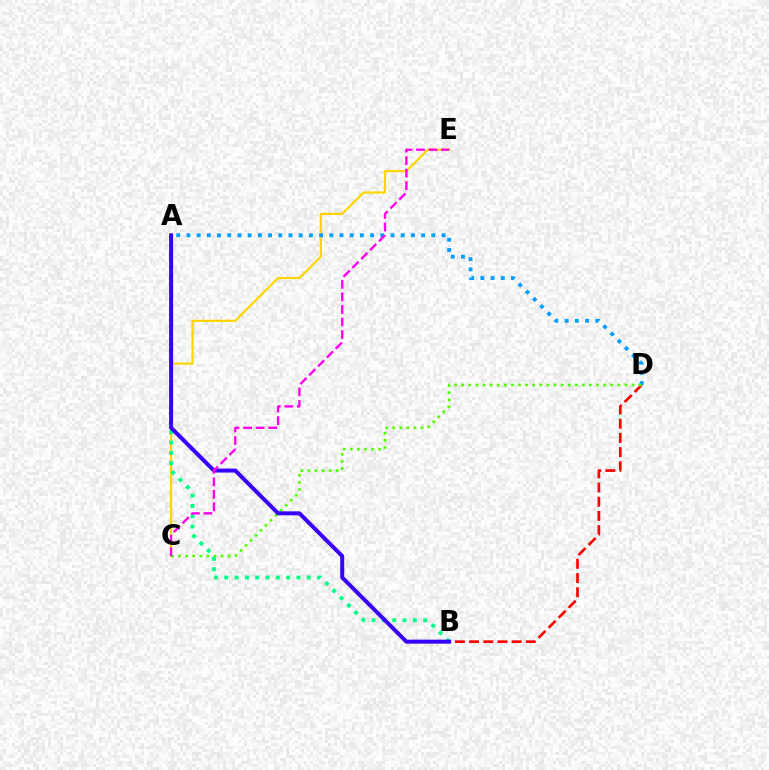{('C', 'E'): [{'color': '#ffd500', 'line_style': 'solid', 'thickness': 1.58}, {'color': '#ff00ed', 'line_style': 'dashed', 'thickness': 1.7}], ('A', 'B'): [{'color': '#00ff86', 'line_style': 'dotted', 'thickness': 2.8}, {'color': '#3700ff', 'line_style': 'solid', 'thickness': 2.87}], ('B', 'D'): [{'color': '#ff0000', 'line_style': 'dashed', 'thickness': 1.93}], ('A', 'D'): [{'color': '#009eff', 'line_style': 'dotted', 'thickness': 2.77}], ('C', 'D'): [{'color': '#4fff00', 'line_style': 'dotted', 'thickness': 1.93}]}